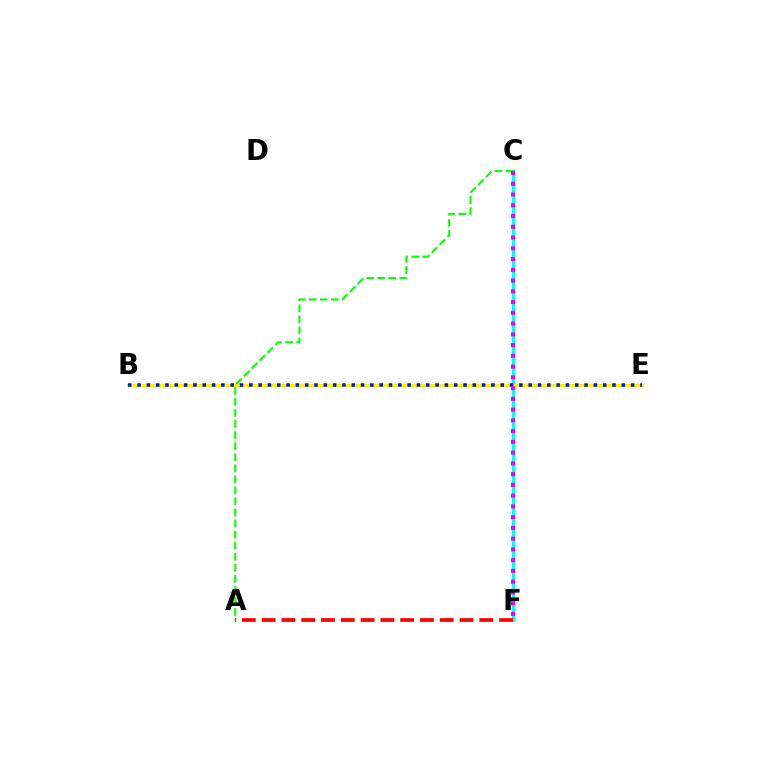{('C', 'F'): [{'color': '#00fff6', 'line_style': 'solid', 'thickness': 2.46}, {'color': '#ee00ff', 'line_style': 'dotted', 'thickness': 2.92}], ('B', 'E'): [{'color': '#fcf500', 'line_style': 'solid', 'thickness': 2.17}, {'color': '#0010ff', 'line_style': 'dotted', 'thickness': 2.53}], ('A', 'C'): [{'color': '#08ff00', 'line_style': 'dashed', 'thickness': 1.5}], ('A', 'F'): [{'color': '#ff0000', 'line_style': 'dashed', 'thickness': 2.69}]}